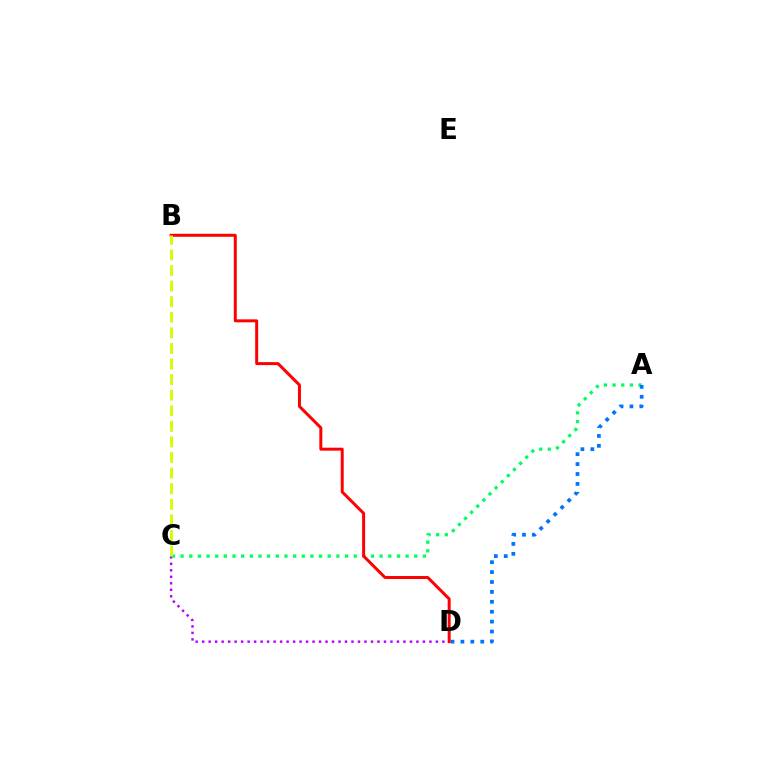{('C', 'D'): [{'color': '#b900ff', 'line_style': 'dotted', 'thickness': 1.76}], ('A', 'C'): [{'color': '#00ff5c', 'line_style': 'dotted', 'thickness': 2.35}], ('A', 'D'): [{'color': '#0074ff', 'line_style': 'dotted', 'thickness': 2.69}], ('B', 'D'): [{'color': '#ff0000', 'line_style': 'solid', 'thickness': 2.15}], ('B', 'C'): [{'color': '#d1ff00', 'line_style': 'dashed', 'thickness': 2.12}]}